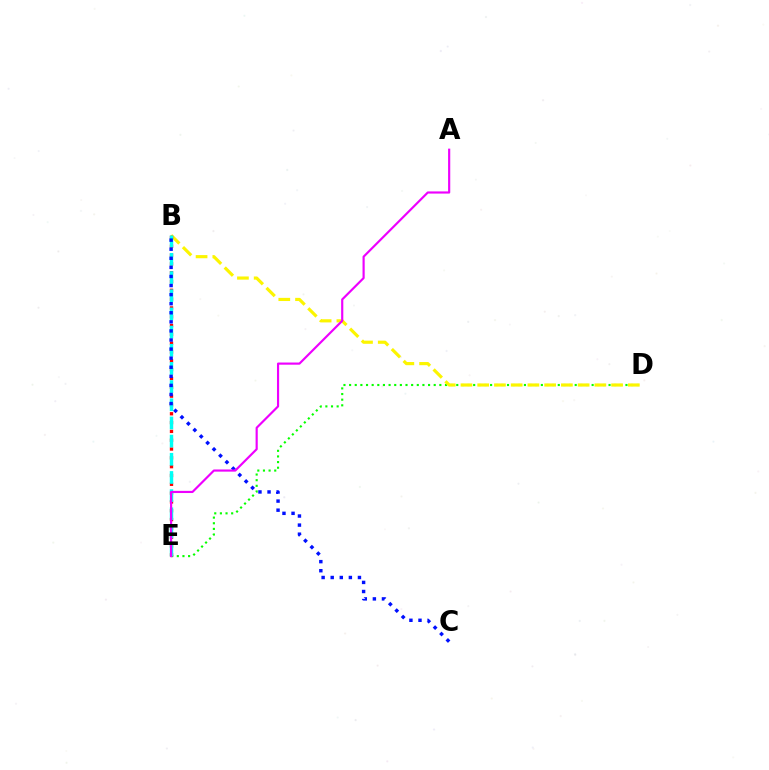{('D', 'E'): [{'color': '#08ff00', 'line_style': 'dotted', 'thickness': 1.53}], ('B', 'D'): [{'color': '#fcf500', 'line_style': 'dashed', 'thickness': 2.27}], ('B', 'E'): [{'color': '#ff0000', 'line_style': 'dotted', 'thickness': 2.4}, {'color': '#00fff6', 'line_style': 'dashed', 'thickness': 2.47}], ('B', 'C'): [{'color': '#0010ff', 'line_style': 'dotted', 'thickness': 2.47}], ('A', 'E'): [{'color': '#ee00ff', 'line_style': 'solid', 'thickness': 1.56}]}